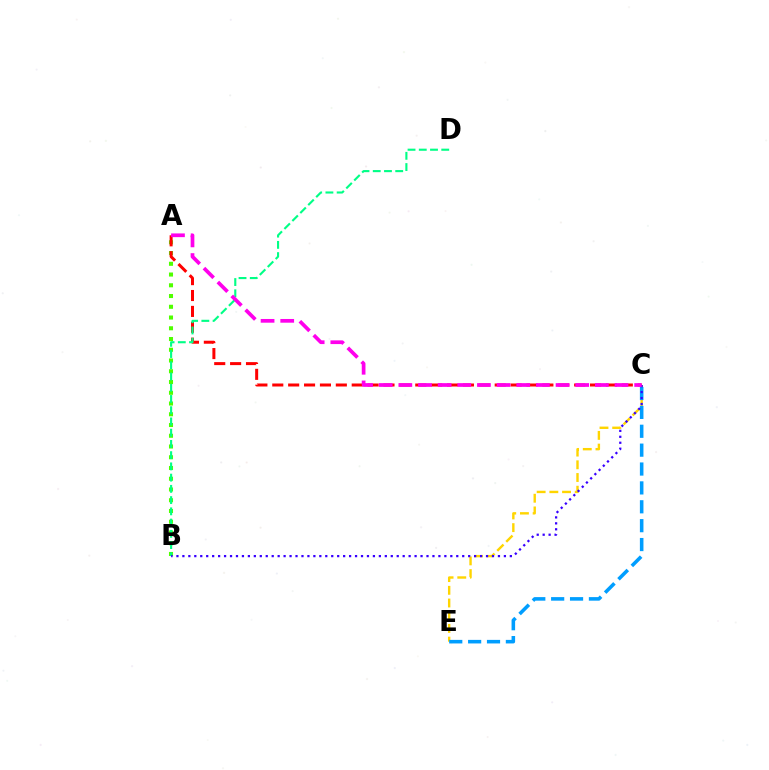{('C', 'E'): [{'color': '#ffd500', 'line_style': 'dashed', 'thickness': 1.73}, {'color': '#009eff', 'line_style': 'dashed', 'thickness': 2.56}], ('A', 'B'): [{'color': '#4fff00', 'line_style': 'dotted', 'thickness': 2.92}], ('A', 'C'): [{'color': '#ff0000', 'line_style': 'dashed', 'thickness': 2.16}, {'color': '#ff00ed', 'line_style': 'dashed', 'thickness': 2.67}], ('B', 'D'): [{'color': '#00ff86', 'line_style': 'dashed', 'thickness': 1.53}], ('B', 'C'): [{'color': '#3700ff', 'line_style': 'dotted', 'thickness': 1.62}]}